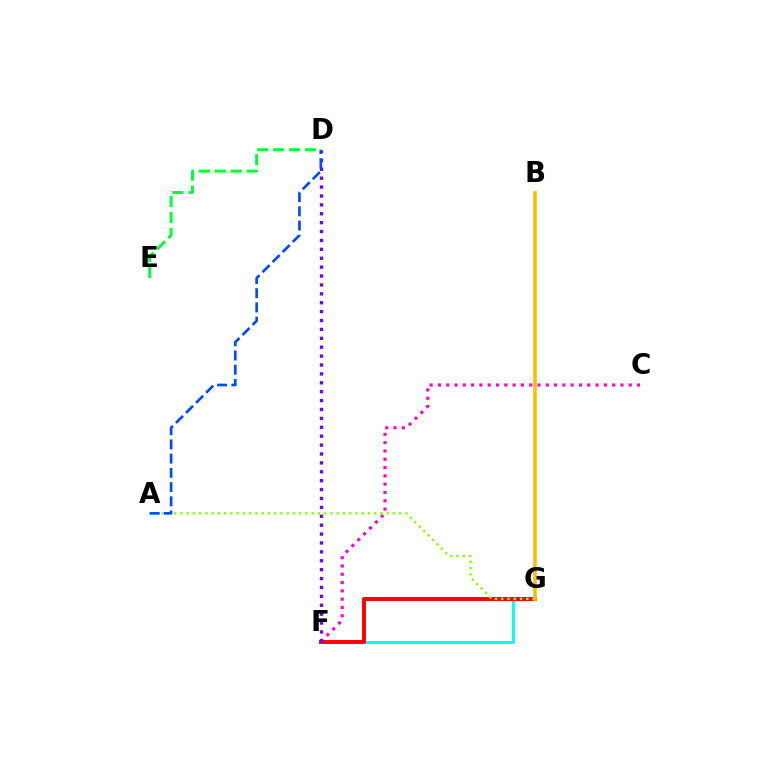{('F', 'G'): [{'color': '#00fff6', 'line_style': 'solid', 'thickness': 2.13}, {'color': '#ff0000', 'line_style': 'solid', 'thickness': 2.84}], ('D', 'E'): [{'color': '#00ff39', 'line_style': 'dashed', 'thickness': 2.17}], ('C', 'F'): [{'color': '#ff00cf', 'line_style': 'dotted', 'thickness': 2.25}], ('D', 'F'): [{'color': '#7200ff', 'line_style': 'dotted', 'thickness': 2.42}], ('A', 'G'): [{'color': '#84ff00', 'line_style': 'dotted', 'thickness': 1.7}], ('B', 'G'): [{'color': '#ffbd00', 'line_style': 'solid', 'thickness': 2.59}], ('A', 'D'): [{'color': '#004bff', 'line_style': 'dashed', 'thickness': 1.93}]}